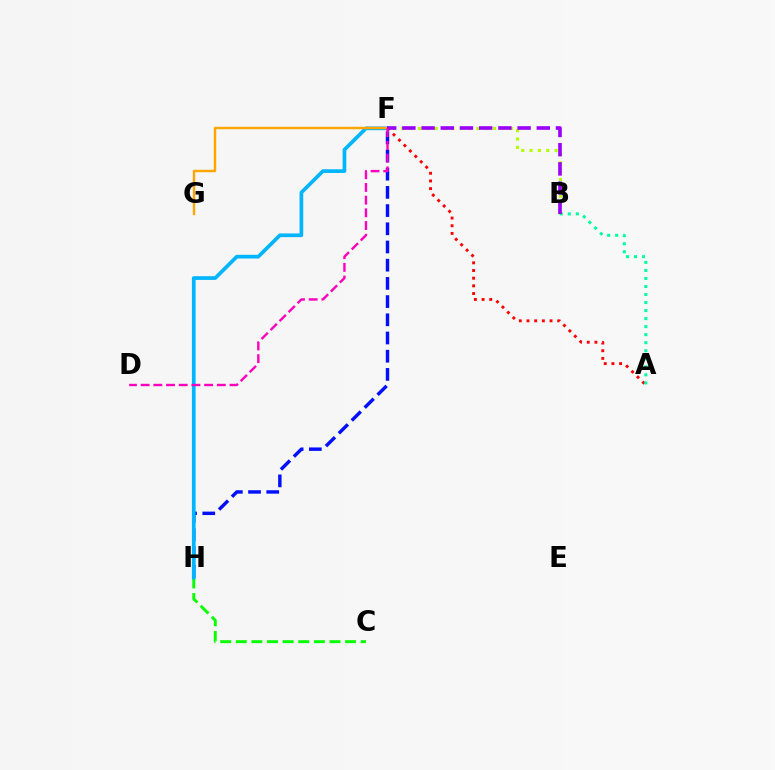{('F', 'H'): [{'color': '#0010ff', 'line_style': 'dashed', 'thickness': 2.47}, {'color': '#00b5ff', 'line_style': 'solid', 'thickness': 2.66}], ('B', 'F'): [{'color': '#b3ff00', 'line_style': 'dotted', 'thickness': 2.27}, {'color': '#9b00ff', 'line_style': 'dashed', 'thickness': 2.61}], ('C', 'H'): [{'color': '#08ff00', 'line_style': 'dashed', 'thickness': 2.12}], ('A', 'F'): [{'color': '#ff0000', 'line_style': 'dotted', 'thickness': 2.09}], ('A', 'B'): [{'color': '#00ff9d', 'line_style': 'dotted', 'thickness': 2.18}], ('F', 'G'): [{'color': '#ffa500', 'line_style': 'solid', 'thickness': 1.76}], ('D', 'F'): [{'color': '#ff00bd', 'line_style': 'dashed', 'thickness': 1.73}]}